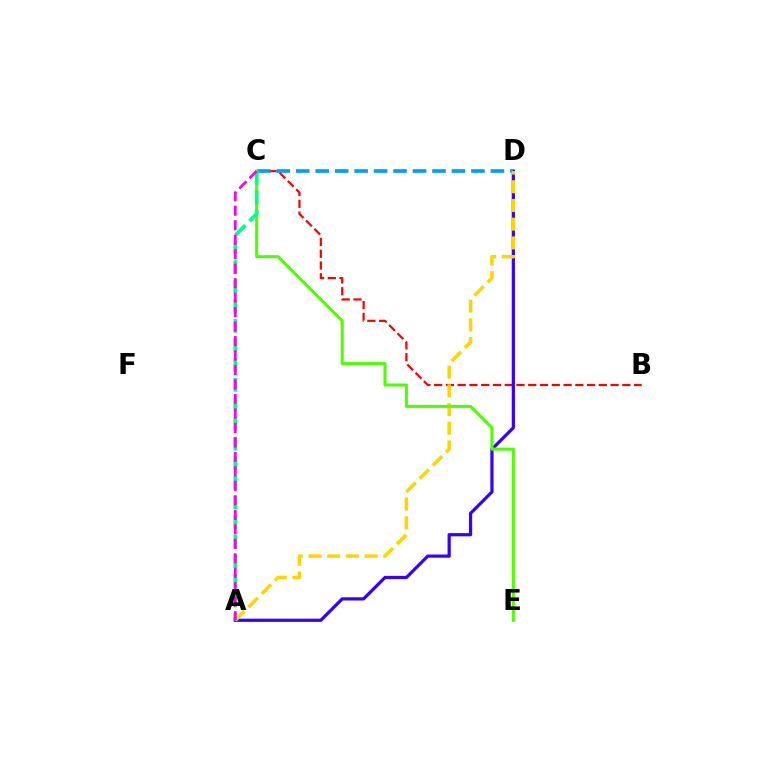{('B', 'C'): [{'color': '#ff0000', 'line_style': 'dashed', 'thickness': 1.6}], ('A', 'D'): [{'color': '#3700ff', 'line_style': 'solid', 'thickness': 2.32}, {'color': '#ffd500', 'line_style': 'dashed', 'thickness': 2.54}], ('C', 'D'): [{'color': '#009eff', 'line_style': 'dashed', 'thickness': 2.64}], ('C', 'E'): [{'color': '#4fff00', 'line_style': 'solid', 'thickness': 2.21}], ('A', 'C'): [{'color': '#00ff86', 'line_style': 'dashed', 'thickness': 2.66}, {'color': '#ff00ed', 'line_style': 'dashed', 'thickness': 1.97}]}